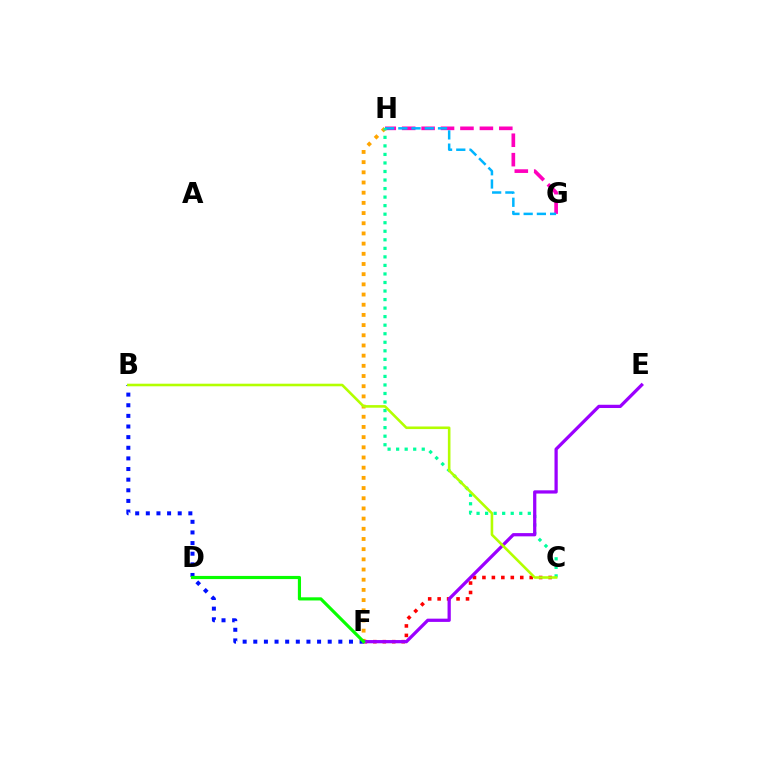{('G', 'H'): [{'color': '#ff00bd', 'line_style': 'dashed', 'thickness': 2.64}, {'color': '#00b5ff', 'line_style': 'dashed', 'thickness': 1.8}], ('F', 'H'): [{'color': '#ffa500', 'line_style': 'dotted', 'thickness': 2.77}], ('C', 'H'): [{'color': '#00ff9d', 'line_style': 'dotted', 'thickness': 2.32}], ('C', 'F'): [{'color': '#ff0000', 'line_style': 'dotted', 'thickness': 2.57}], ('B', 'F'): [{'color': '#0010ff', 'line_style': 'dotted', 'thickness': 2.89}], ('E', 'F'): [{'color': '#9b00ff', 'line_style': 'solid', 'thickness': 2.34}], ('D', 'F'): [{'color': '#08ff00', 'line_style': 'solid', 'thickness': 2.27}], ('B', 'C'): [{'color': '#b3ff00', 'line_style': 'solid', 'thickness': 1.86}]}